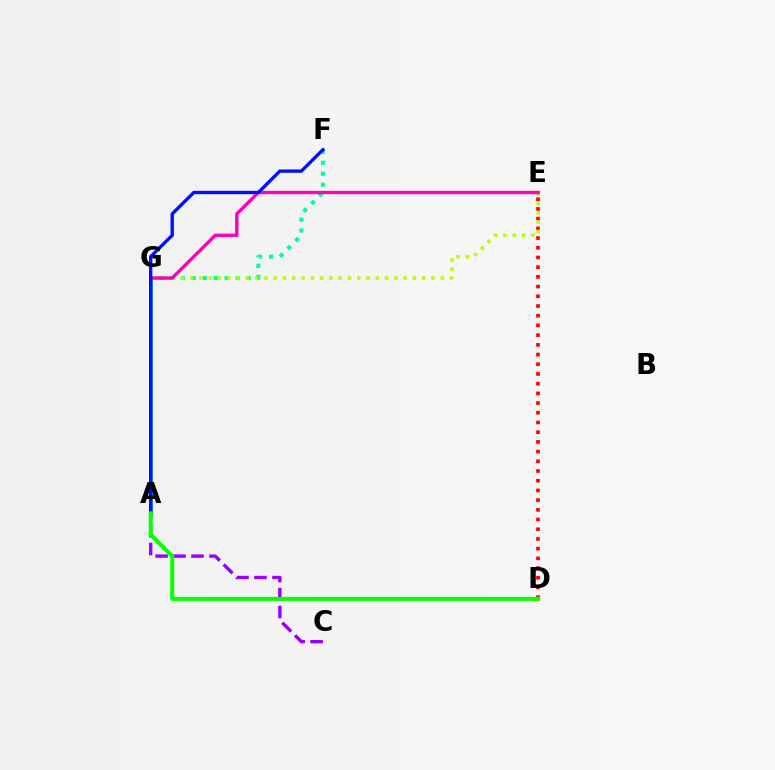{('F', 'G'): [{'color': '#00ff9d', 'line_style': 'dotted', 'thickness': 2.98}], ('A', 'C'): [{'color': '#9b00ff', 'line_style': 'dashed', 'thickness': 2.44}], ('A', 'G'): [{'color': '#ffa500', 'line_style': 'solid', 'thickness': 2.58}, {'color': '#00b5ff', 'line_style': 'solid', 'thickness': 2.72}], ('D', 'E'): [{'color': '#ff0000', 'line_style': 'dotted', 'thickness': 2.64}], ('E', 'G'): [{'color': '#b3ff00', 'line_style': 'dotted', 'thickness': 2.52}, {'color': '#ff00bd', 'line_style': 'solid', 'thickness': 2.43}], ('A', 'F'): [{'color': '#0010ff', 'line_style': 'solid', 'thickness': 2.41}], ('A', 'D'): [{'color': '#08ff00', 'line_style': 'solid', 'thickness': 2.89}]}